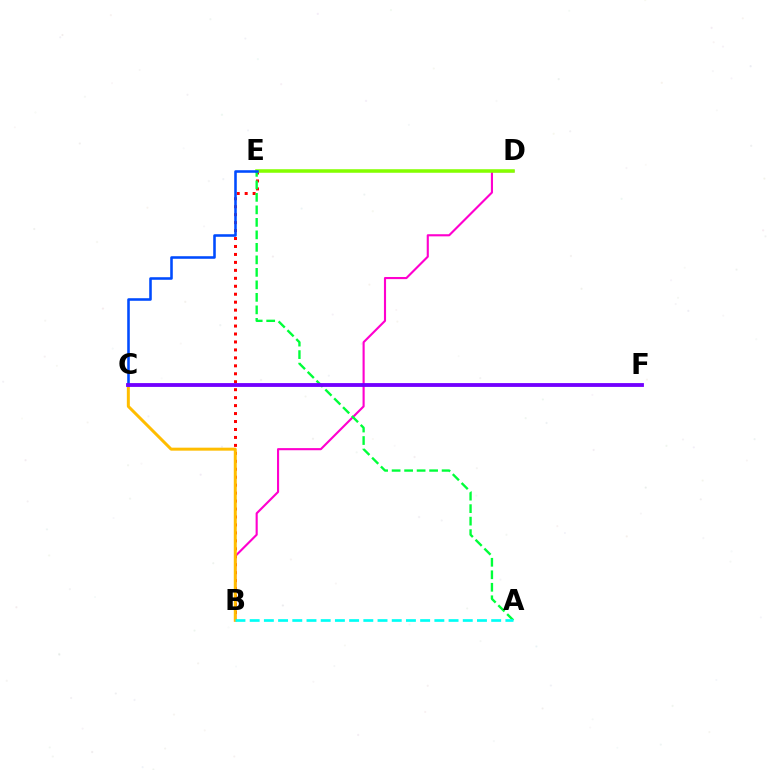{('B', 'D'): [{'color': '#ff00cf', 'line_style': 'solid', 'thickness': 1.53}], ('B', 'E'): [{'color': '#ff0000', 'line_style': 'dotted', 'thickness': 2.16}], ('D', 'E'): [{'color': '#84ff00', 'line_style': 'solid', 'thickness': 2.55}], ('A', 'E'): [{'color': '#00ff39', 'line_style': 'dashed', 'thickness': 1.7}], ('B', 'C'): [{'color': '#ffbd00', 'line_style': 'solid', 'thickness': 2.15}], ('A', 'B'): [{'color': '#00fff6', 'line_style': 'dashed', 'thickness': 1.93}], ('C', 'E'): [{'color': '#004bff', 'line_style': 'solid', 'thickness': 1.85}], ('C', 'F'): [{'color': '#7200ff', 'line_style': 'solid', 'thickness': 2.75}]}